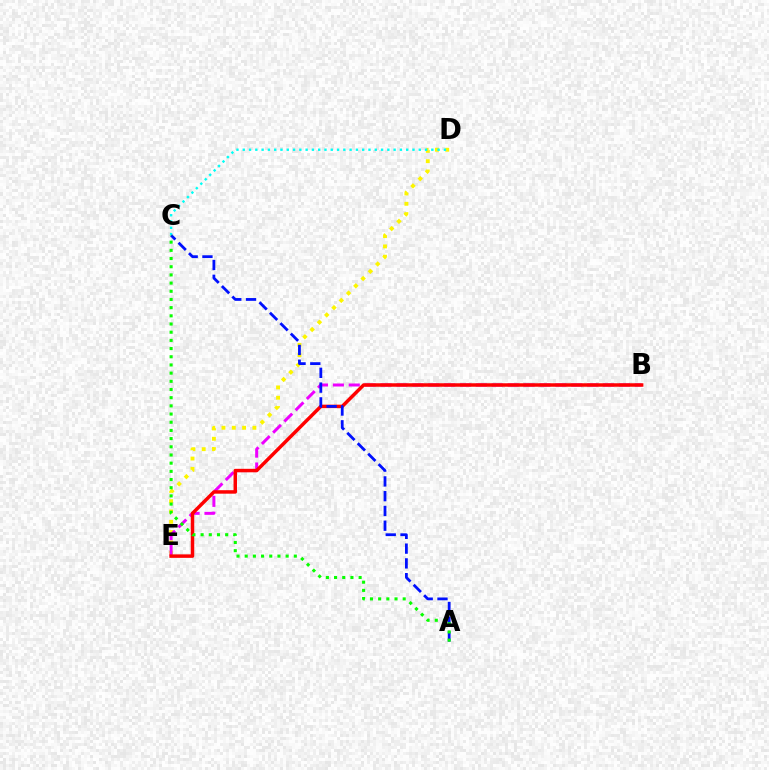{('D', 'E'): [{'color': '#fcf500', 'line_style': 'dotted', 'thickness': 2.8}], ('B', 'E'): [{'color': '#ee00ff', 'line_style': 'dashed', 'thickness': 2.16}, {'color': '#ff0000', 'line_style': 'solid', 'thickness': 2.5}], ('C', 'D'): [{'color': '#00fff6', 'line_style': 'dotted', 'thickness': 1.71}], ('A', 'C'): [{'color': '#0010ff', 'line_style': 'dashed', 'thickness': 2.01}, {'color': '#08ff00', 'line_style': 'dotted', 'thickness': 2.22}]}